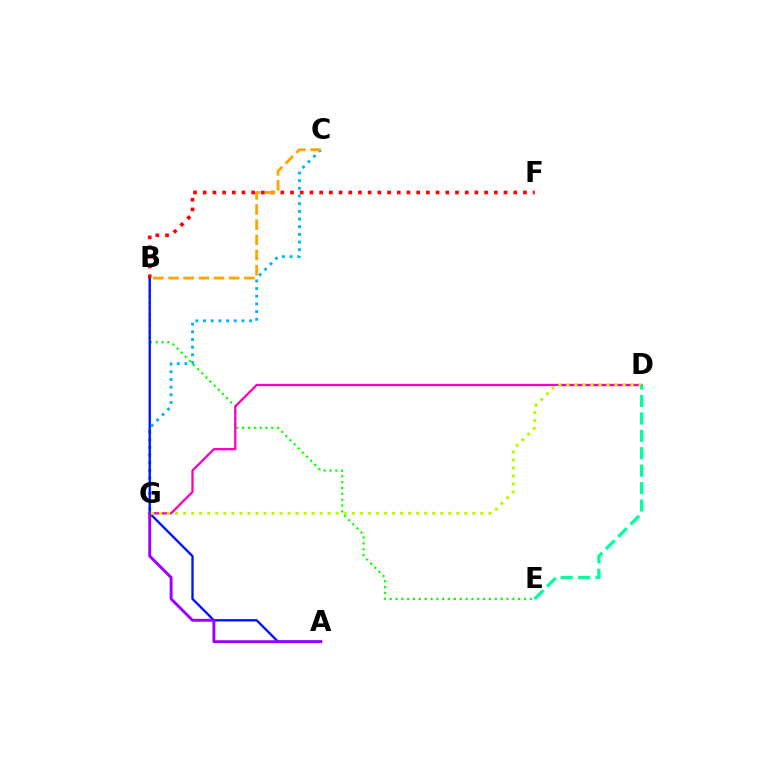{('C', 'G'): [{'color': '#00b5ff', 'line_style': 'dotted', 'thickness': 2.08}], ('B', 'E'): [{'color': '#08ff00', 'line_style': 'dotted', 'thickness': 1.59}], ('D', 'G'): [{'color': '#ff00bd', 'line_style': 'solid', 'thickness': 1.65}, {'color': '#b3ff00', 'line_style': 'dotted', 'thickness': 2.18}], ('A', 'B'): [{'color': '#0010ff', 'line_style': 'solid', 'thickness': 1.67}], ('B', 'F'): [{'color': '#ff0000', 'line_style': 'dotted', 'thickness': 2.64}], ('A', 'G'): [{'color': '#9b00ff', 'line_style': 'solid', 'thickness': 2.09}], ('D', 'E'): [{'color': '#00ff9d', 'line_style': 'dashed', 'thickness': 2.36}], ('B', 'C'): [{'color': '#ffa500', 'line_style': 'dashed', 'thickness': 2.06}]}